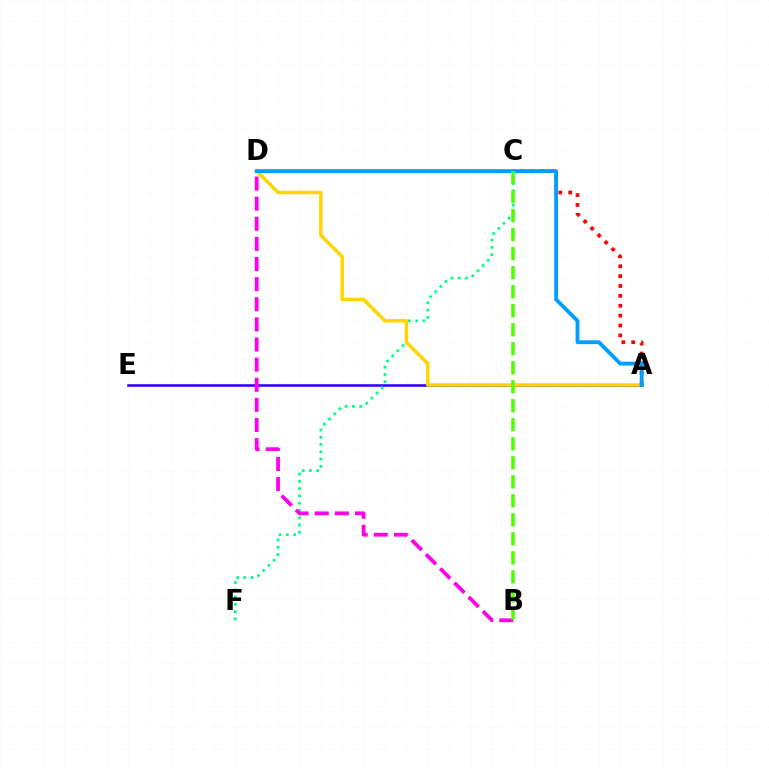{('A', 'E'): [{'color': '#3700ff', 'line_style': 'solid', 'thickness': 1.88}], ('C', 'F'): [{'color': '#00ff86', 'line_style': 'dotted', 'thickness': 1.98}], ('A', 'D'): [{'color': '#ffd500', 'line_style': 'solid', 'thickness': 2.5}, {'color': '#009eff', 'line_style': 'solid', 'thickness': 2.76}], ('A', 'C'): [{'color': '#ff0000', 'line_style': 'dotted', 'thickness': 2.68}], ('B', 'D'): [{'color': '#ff00ed', 'line_style': 'dashed', 'thickness': 2.73}], ('B', 'C'): [{'color': '#4fff00', 'line_style': 'dashed', 'thickness': 2.58}]}